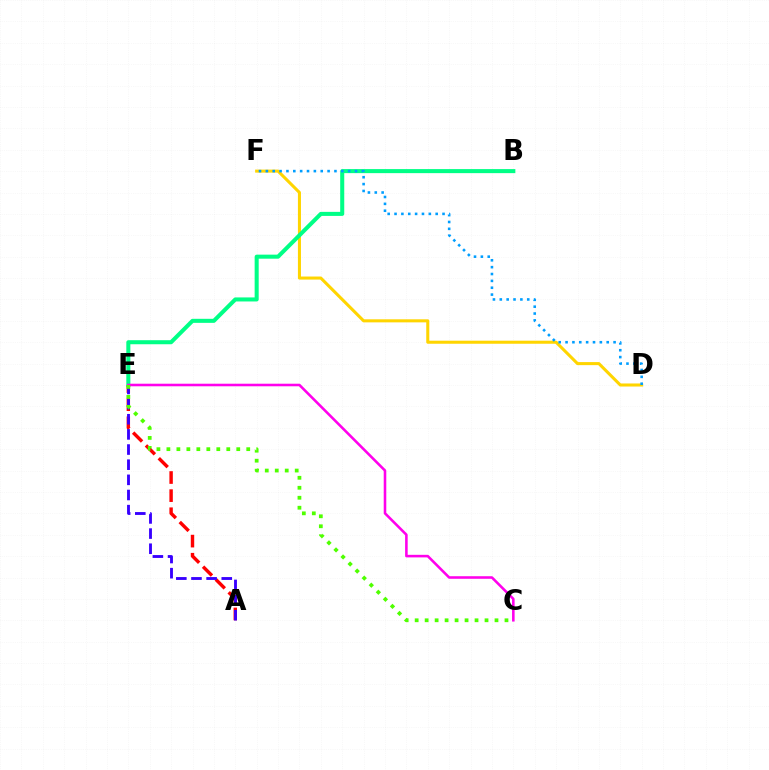{('A', 'E'): [{'color': '#ff0000', 'line_style': 'dashed', 'thickness': 2.46}, {'color': '#3700ff', 'line_style': 'dashed', 'thickness': 2.06}], ('D', 'F'): [{'color': '#ffd500', 'line_style': 'solid', 'thickness': 2.2}, {'color': '#009eff', 'line_style': 'dotted', 'thickness': 1.86}], ('B', 'E'): [{'color': '#00ff86', 'line_style': 'solid', 'thickness': 2.91}], ('C', 'E'): [{'color': '#ff00ed', 'line_style': 'solid', 'thickness': 1.85}, {'color': '#4fff00', 'line_style': 'dotted', 'thickness': 2.71}]}